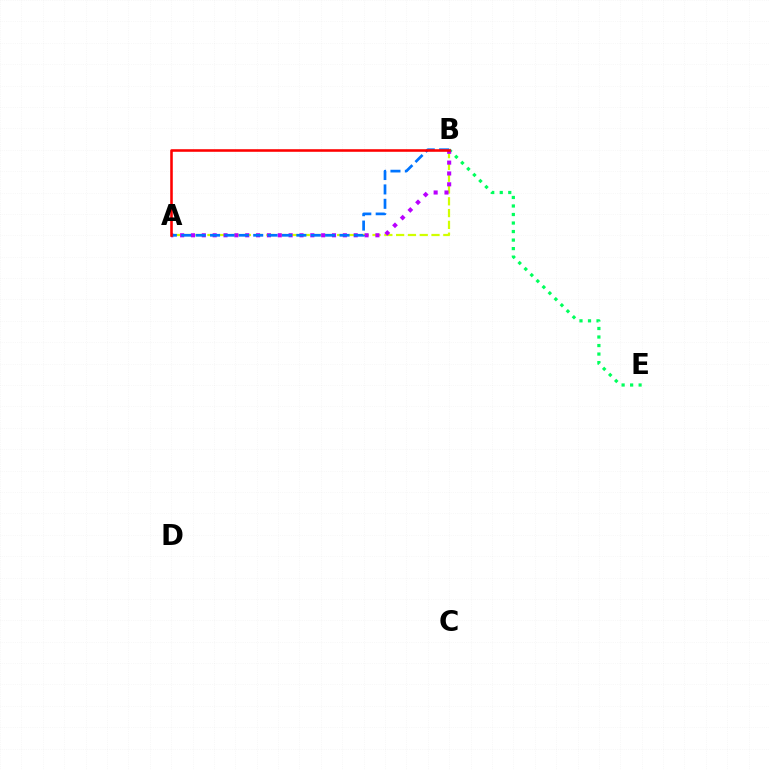{('A', 'B'): [{'color': '#d1ff00', 'line_style': 'dashed', 'thickness': 1.6}, {'color': '#b900ff', 'line_style': 'dotted', 'thickness': 2.95}, {'color': '#0074ff', 'line_style': 'dashed', 'thickness': 1.95}, {'color': '#ff0000', 'line_style': 'solid', 'thickness': 1.85}], ('B', 'E'): [{'color': '#00ff5c', 'line_style': 'dotted', 'thickness': 2.32}]}